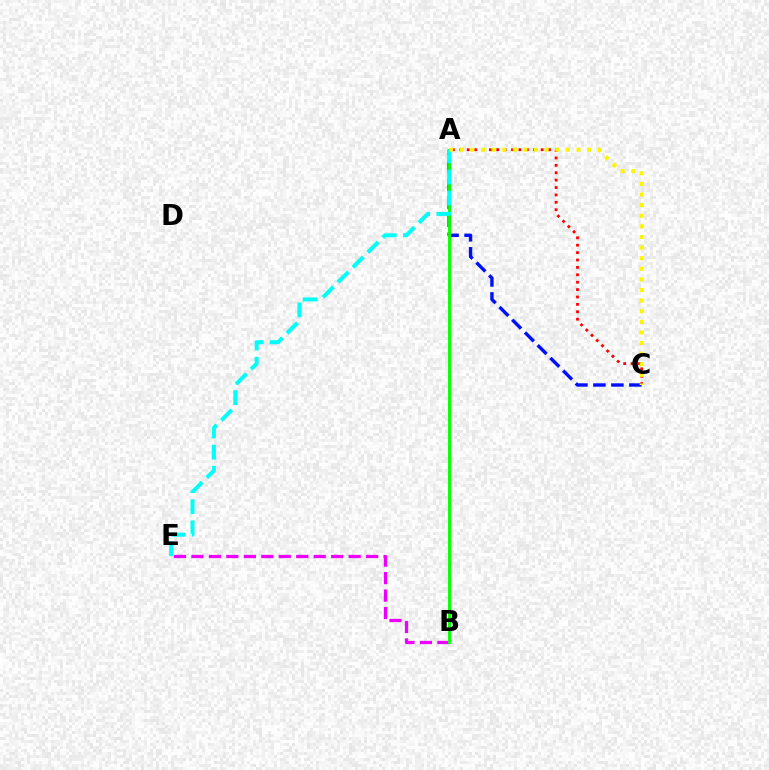{('A', 'C'): [{'color': '#ff0000', 'line_style': 'dotted', 'thickness': 2.01}, {'color': '#0010ff', 'line_style': 'dashed', 'thickness': 2.44}, {'color': '#fcf500', 'line_style': 'dotted', 'thickness': 2.88}], ('B', 'E'): [{'color': '#ee00ff', 'line_style': 'dashed', 'thickness': 2.37}], ('A', 'B'): [{'color': '#08ff00', 'line_style': 'solid', 'thickness': 2.09}], ('A', 'E'): [{'color': '#00fff6', 'line_style': 'dashed', 'thickness': 2.87}]}